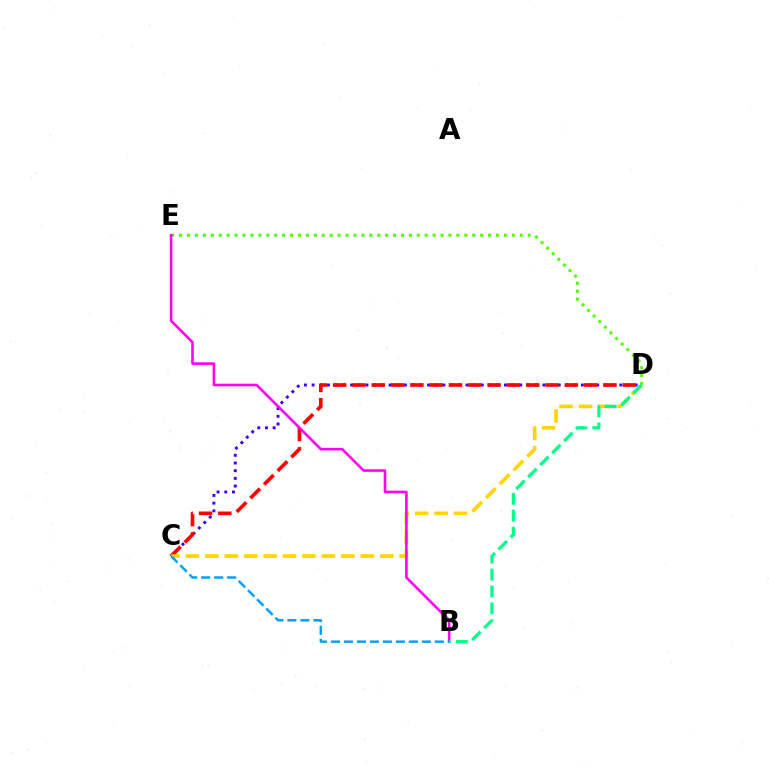{('D', 'E'): [{'color': '#4fff00', 'line_style': 'dotted', 'thickness': 2.15}], ('C', 'D'): [{'color': '#3700ff', 'line_style': 'dotted', 'thickness': 2.09}, {'color': '#ff0000', 'line_style': 'dashed', 'thickness': 2.62}, {'color': '#ffd500', 'line_style': 'dashed', 'thickness': 2.64}], ('B', 'E'): [{'color': '#ff00ed', 'line_style': 'solid', 'thickness': 1.86}], ('B', 'D'): [{'color': '#00ff86', 'line_style': 'dashed', 'thickness': 2.3}], ('B', 'C'): [{'color': '#009eff', 'line_style': 'dashed', 'thickness': 1.76}]}